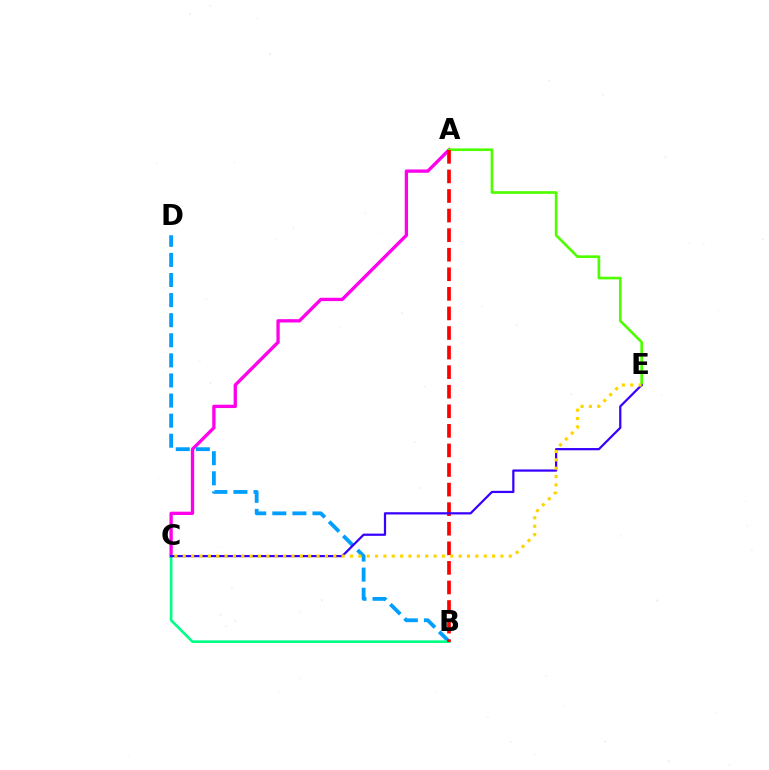{('A', 'C'): [{'color': '#ff00ed', 'line_style': 'solid', 'thickness': 2.39}], ('B', 'D'): [{'color': '#009eff', 'line_style': 'dashed', 'thickness': 2.73}], ('B', 'C'): [{'color': '#00ff86', 'line_style': 'solid', 'thickness': 1.89}], ('A', 'E'): [{'color': '#4fff00', 'line_style': 'solid', 'thickness': 1.92}], ('A', 'B'): [{'color': '#ff0000', 'line_style': 'dashed', 'thickness': 2.66}], ('C', 'E'): [{'color': '#3700ff', 'line_style': 'solid', 'thickness': 1.6}, {'color': '#ffd500', 'line_style': 'dotted', 'thickness': 2.27}]}